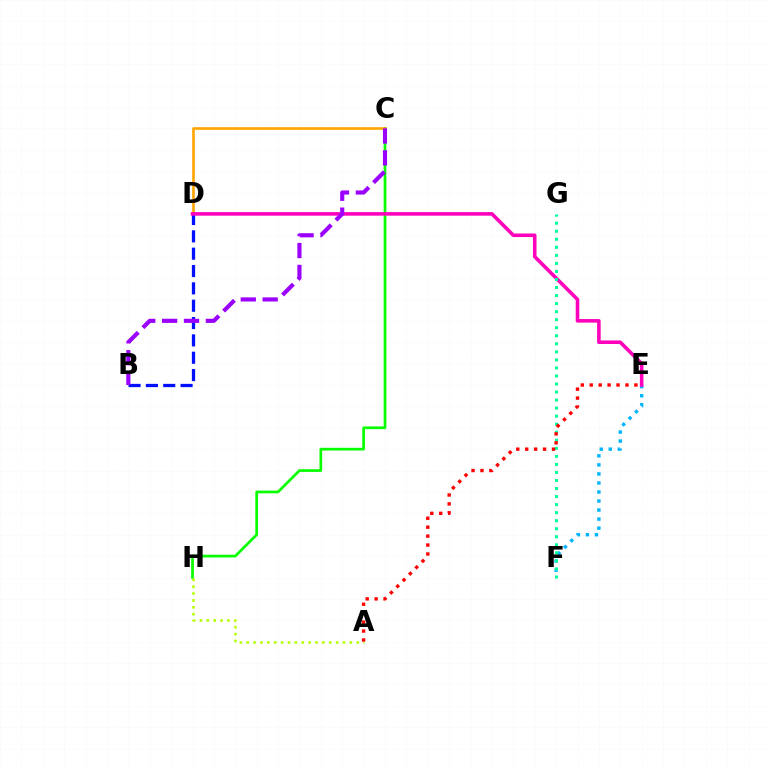{('C', 'H'): [{'color': '#08ff00', 'line_style': 'solid', 'thickness': 1.96}], ('C', 'D'): [{'color': '#ffa500', 'line_style': 'solid', 'thickness': 1.91}], ('B', 'D'): [{'color': '#0010ff', 'line_style': 'dashed', 'thickness': 2.36}], ('E', 'F'): [{'color': '#00b5ff', 'line_style': 'dotted', 'thickness': 2.46}], ('D', 'E'): [{'color': '#ff00bd', 'line_style': 'solid', 'thickness': 2.57}], ('F', 'G'): [{'color': '#00ff9d', 'line_style': 'dotted', 'thickness': 2.18}], ('A', 'H'): [{'color': '#b3ff00', 'line_style': 'dotted', 'thickness': 1.87}], ('B', 'C'): [{'color': '#9b00ff', 'line_style': 'dashed', 'thickness': 2.97}], ('A', 'E'): [{'color': '#ff0000', 'line_style': 'dotted', 'thickness': 2.43}]}